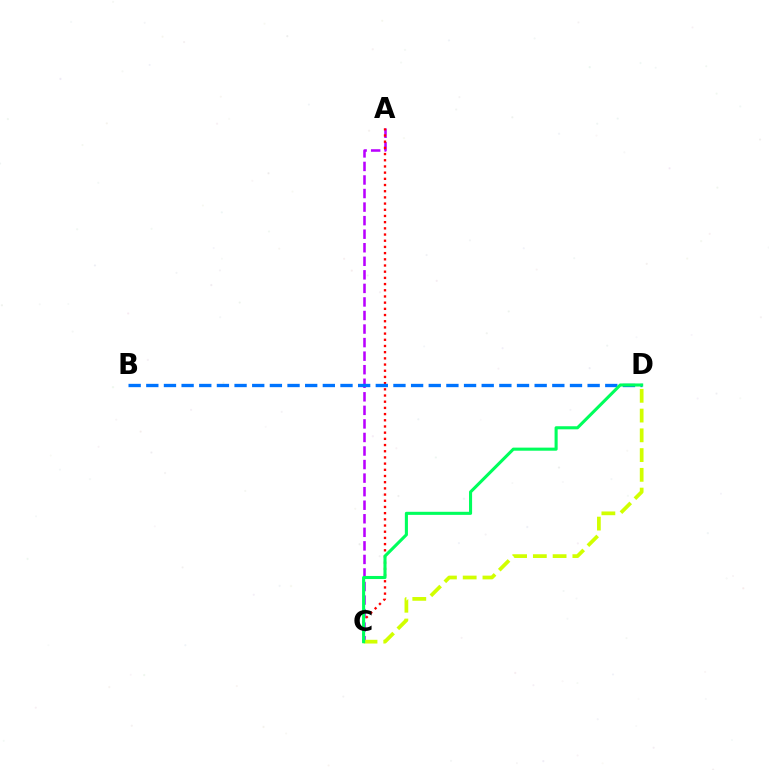{('A', 'C'): [{'color': '#b900ff', 'line_style': 'dashed', 'thickness': 1.84}, {'color': '#ff0000', 'line_style': 'dotted', 'thickness': 1.68}], ('C', 'D'): [{'color': '#d1ff00', 'line_style': 'dashed', 'thickness': 2.68}, {'color': '#00ff5c', 'line_style': 'solid', 'thickness': 2.22}], ('B', 'D'): [{'color': '#0074ff', 'line_style': 'dashed', 'thickness': 2.4}]}